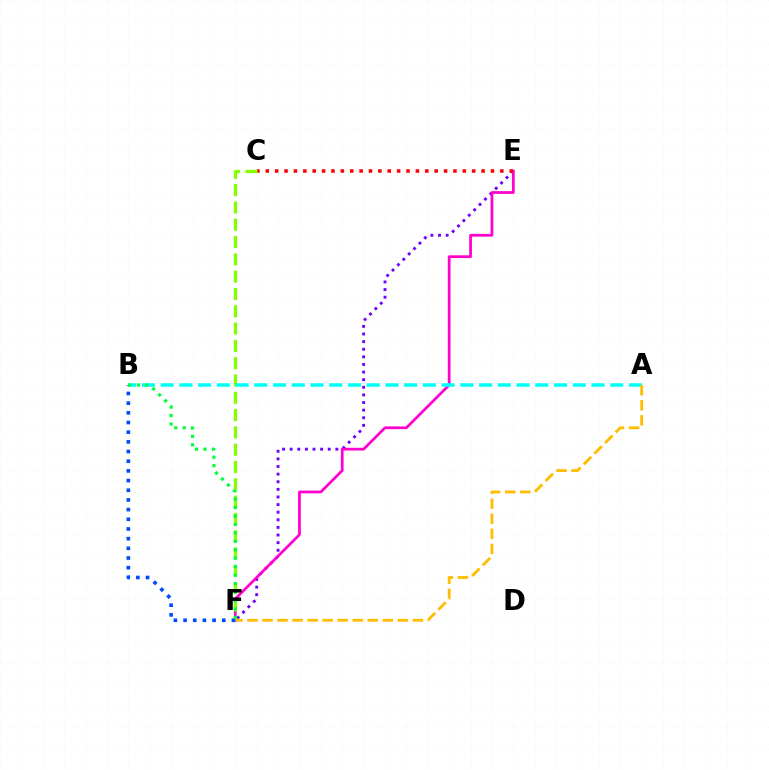{('E', 'F'): [{'color': '#7200ff', 'line_style': 'dotted', 'thickness': 2.07}, {'color': '#ff00cf', 'line_style': 'solid', 'thickness': 1.97}], ('C', 'E'): [{'color': '#ff0000', 'line_style': 'dotted', 'thickness': 2.55}], ('C', 'F'): [{'color': '#84ff00', 'line_style': 'dashed', 'thickness': 2.35}], ('A', 'B'): [{'color': '#00fff6', 'line_style': 'dashed', 'thickness': 2.54}], ('A', 'F'): [{'color': '#ffbd00', 'line_style': 'dashed', 'thickness': 2.04}], ('B', 'F'): [{'color': '#004bff', 'line_style': 'dotted', 'thickness': 2.63}, {'color': '#00ff39', 'line_style': 'dotted', 'thickness': 2.3}]}